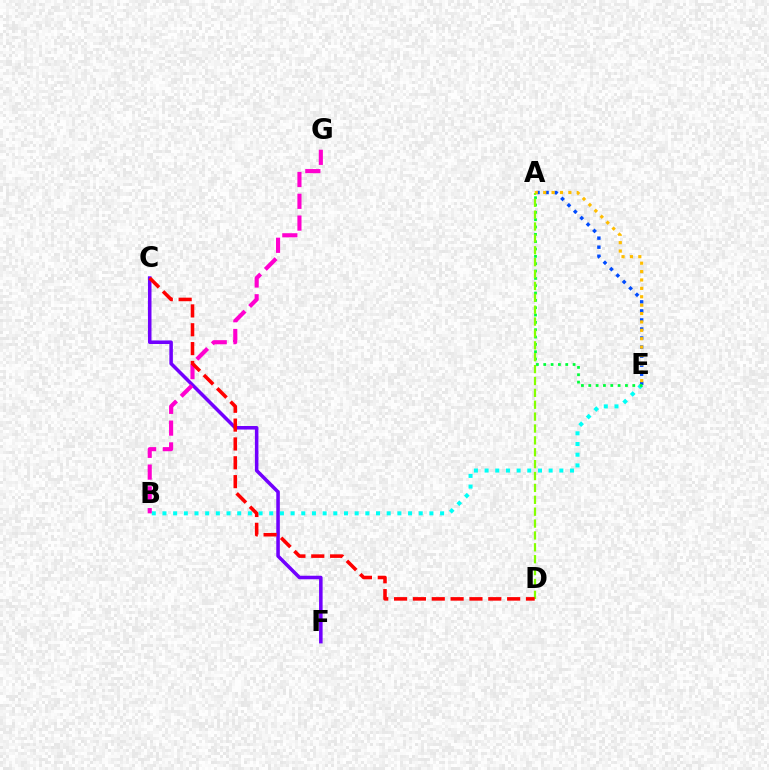{('C', 'F'): [{'color': '#7200ff', 'line_style': 'solid', 'thickness': 2.55}], ('A', 'E'): [{'color': '#004bff', 'line_style': 'dotted', 'thickness': 2.46}, {'color': '#ffbd00', 'line_style': 'dotted', 'thickness': 2.28}, {'color': '#00ff39', 'line_style': 'dotted', 'thickness': 1.99}], ('B', 'E'): [{'color': '#00fff6', 'line_style': 'dotted', 'thickness': 2.9}], ('B', 'G'): [{'color': '#ff00cf', 'line_style': 'dashed', 'thickness': 2.96}], ('A', 'D'): [{'color': '#84ff00', 'line_style': 'dashed', 'thickness': 1.61}], ('C', 'D'): [{'color': '#ff0000', 'line_style': 'dashed', 'thickness': 2.56}]}